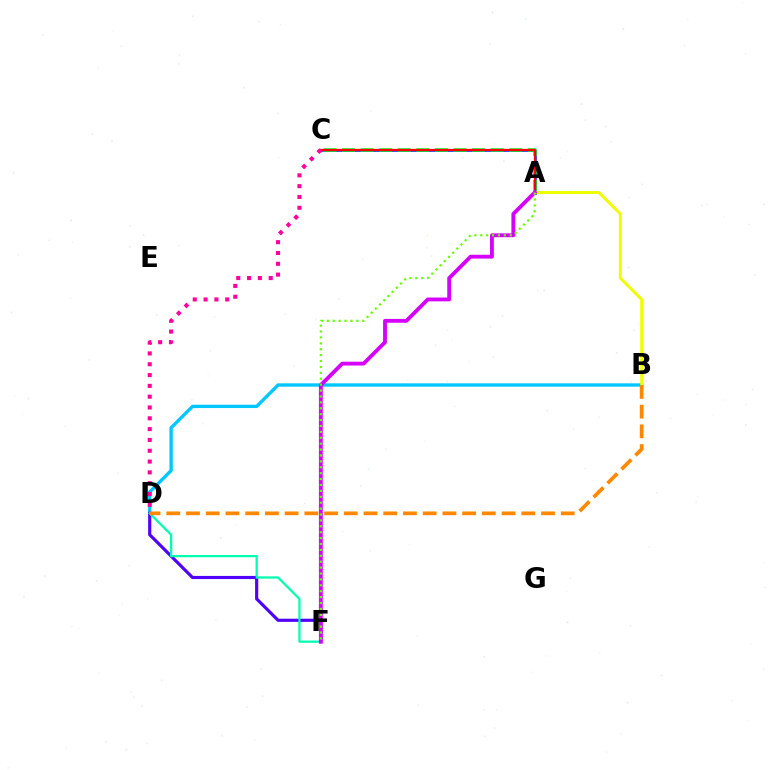{('A', 'C'): [{'color': '#003fff', 'line_style': 'solid', 'thickness': 1.91}, {'color': '#00ff27', 'line_style': 'dashed', 'thickness': 2.52}, {'color': '#ff0000', 'line_style': 'solid', 'thickness': 1.62}], ('B', 'D'): [{'color': '#00c7ff', 'line_style': 'solid', 'thickness': 2.41}, {'color': '#ff8800', 'line_style': 'dashed', 'thickness': 2.68}], ('D', 'F'): [{'color': '#4f00ff', 'line_style': 'solid', 'thickness': 2.27}, {'color': '#00ffaf', 'line_style': 'solid', 'thickness': 1.62}], ('A', 'B'): [{'color': '#eeff00', 'line_style': 'solid', 'thickness': 2.14}], ('A', 'F'): [{'color': '#d600ff', 'line_style': 'solid', 'thickness': 2.76}, {'color': '#66ff00', 'line_style': 'dotted', 'thickness': 1.6}], ('C', 'D'): [{'color': '#ff00a0', 'line_style': 'dotted', 'thickness': 2.94}]}